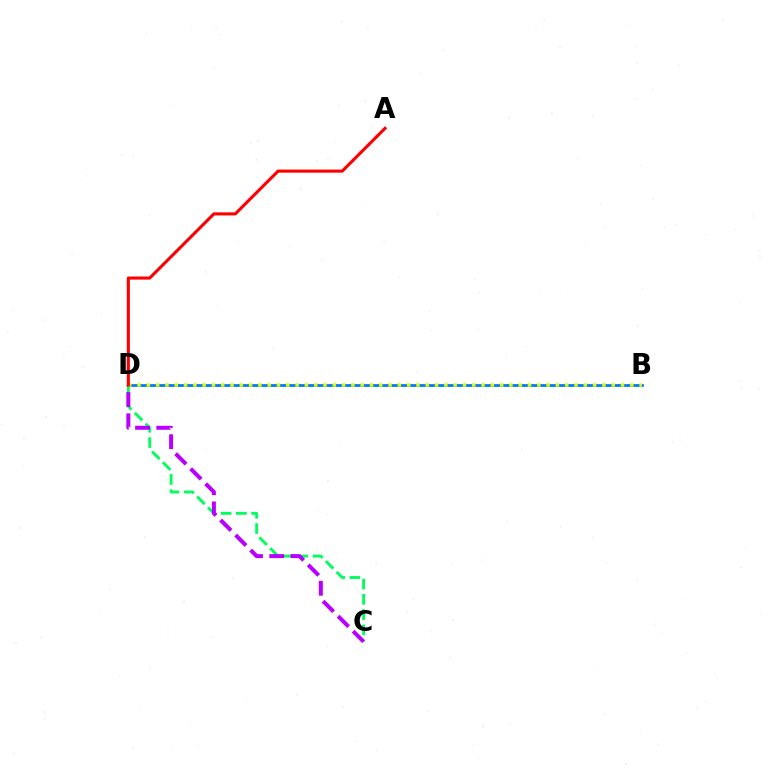{('C', 'D'): [{'color': '#00ff5c', 'line_style': 'dashed', 'thickness': 2.07}, {'color': '#b900ff', 'line_style': 'dashed', 'thickness': 2.89}], ('B', 'D'): [{'color': '#0074ff', 'line_style': 'solid', 'thickness': 1.95}, {'color': '#d1ff00', 'line_style': 'dotted', 'thickness': 2.53}], ('A', 'D'): [{'color': '#ff0000', 'line_style': 'solid', 'thickness': 2.23}]}